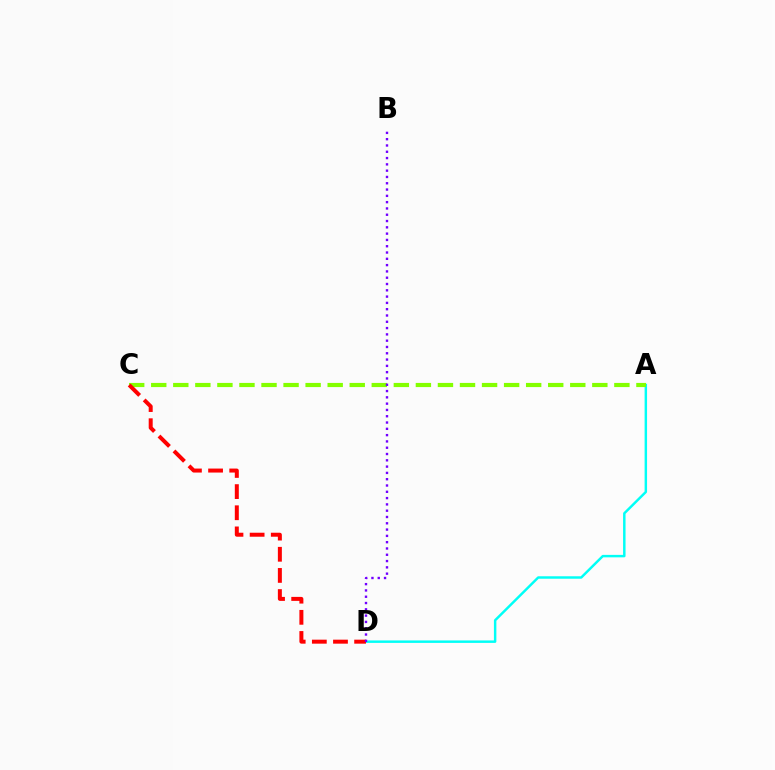{('A', 'D'): [{'color': '#00fff6', 'line_style': 'solid', 'thickness': 1.77}], ('A', 'C'): [{'color': '#84ff00', 'line_style': 'dashed', 'thickness': 3.0}], ('C', 'D'): [{'color': '#ff0000', 'line_style': 'dashed', 'thickness': 2.87}], ('B', 'D'): [{'color': '#7200ff', 'line_style': 'dotted', 'thickness': 1.71}]}